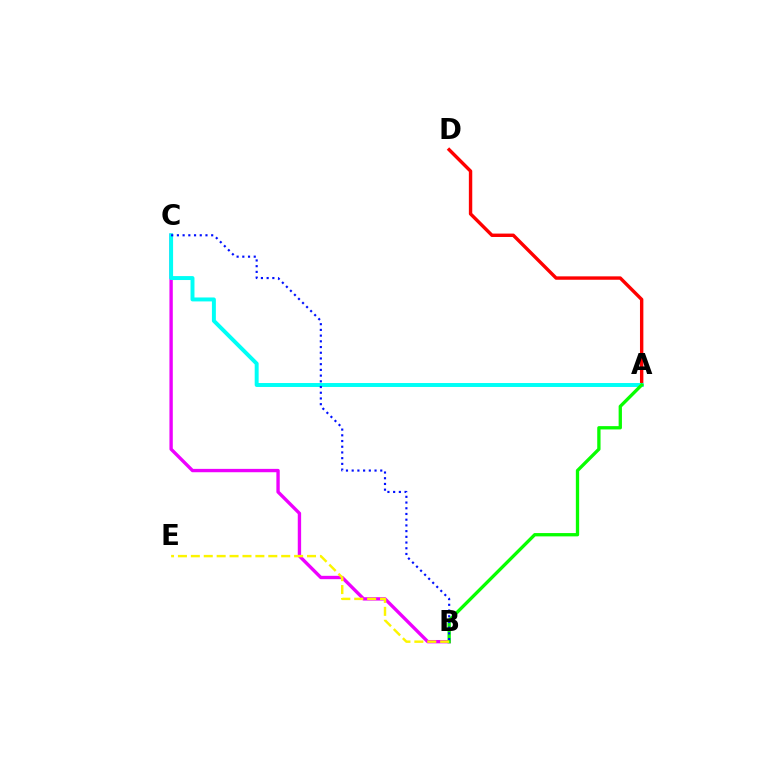{('A', 'D'): [{'color': '#ff0000', 'line_style': 'solid', 'thickness': 2.45}], ('B', 'C'): [{'color': '#ee00ff', 'line_style': 'solid', 'thickness': 2.42}, {'color': '#0010ff', 'line_style': 'dotted', 'thickness': 1.55}], ('A', 'C'): [{'color': '#00fff6', 'line_style': 'solid', 'thickness': 2.84}], ('A', 'B'): [{'color': '#08ff00', 'line_style': 'solid', 'thickness': 2.38}], ('B', 'E'): [{'color': '#fcf500', 'line_style': 'dashed', 'thickness': 1.75}]}